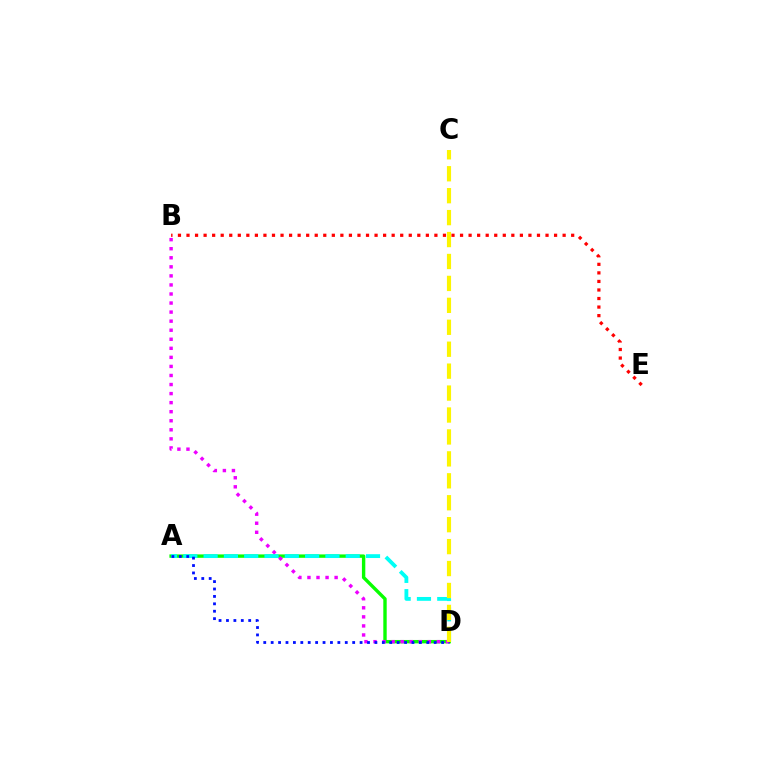{('A', 'D'): [{'color': '#08ff00', 'line_style': 'solid', 'thickness': 2.44}, {'color': '#00fff6', 'line_style': 'dashed', 'thickness': 2.76}, {'color': '#0010ff', 'line_style': 'dotted', 'thickness': 2.01}], ('B', 'D'): [{'color': '#ee00ff', 'line_style': 'dotted', 'thickness': 2.46}], ('B', 'E'): [{'color': '#ff0000', 'line_style': 'dotted', 'thickness': 2.32}], ('C', 'D'): [{'color': '#fcf500', 'line_style': 'dashed', 'thickness': 2.98}]}